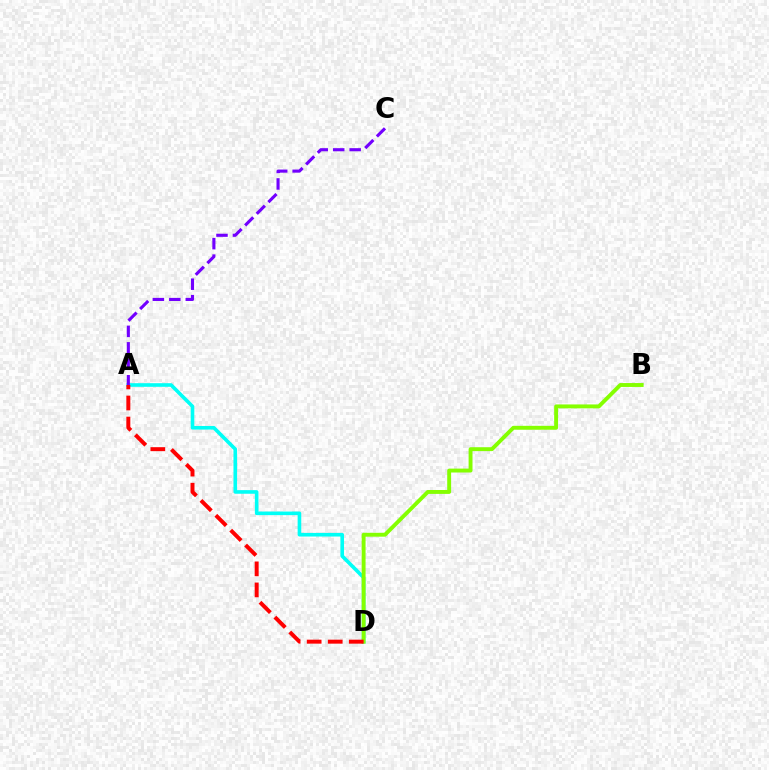{('A', 'D'): [{'color': '#00fff6', 'line_style': 'solid', 'thickness': 2.6}, {'color': '#ff0000', 'line_style': 'dashed', 'thickness': 2.86}], ('A', 'C'): [{'color': '#7200ff', 'line_style': 'dashed', 'thickness': 2.24}], ('B', 'D'): [{'color': '#84ff00', 'line_style': 'solid', 'thickness': 2.81}]}